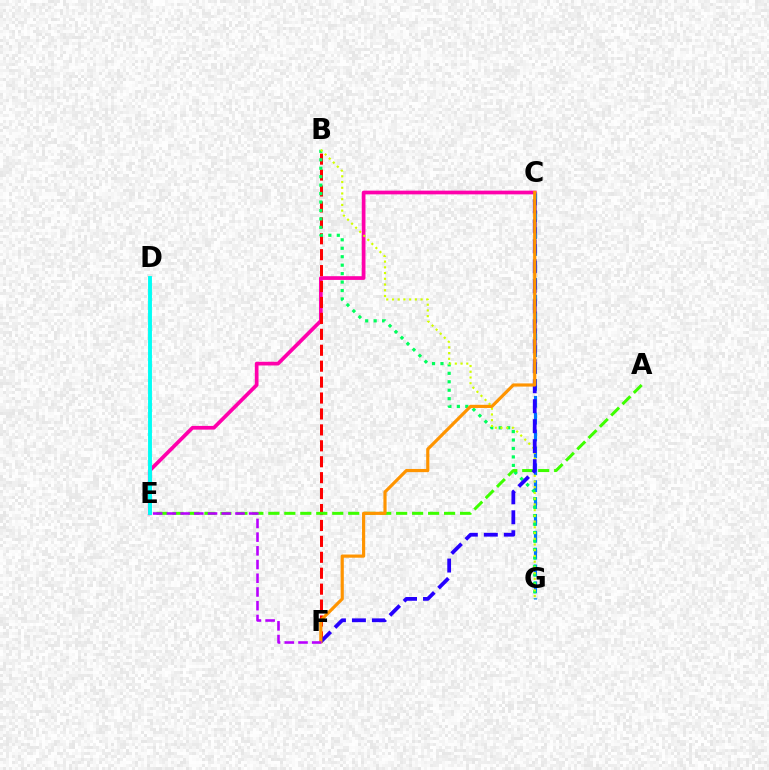{('C', 'E'): [{'color': '#ff00ac', 'line_style': 'solid', 'thickness': 2.68}], ('B', 'F'): [{'color': '#ff0000', 'line_style': 'dashed', 'thickness': 2.16}], ('C', 'G'): [{'color': '#0074ff', 'line_style': 'dashed', 'thickness': 2.29}], ('B', 'G'): [{'color': '#00ff5c', 'line_style': 'dotted', 'thickness': 2.3}, {'color': '#d1ff00', 'line_style': 'dotted', 'thickness': 1.56}], ('A', 'E'): [{'color': '#3dff00', 'line_style': 'dashed', 'thickness': 2.17}], ('D', 'E'): [{'color': '#00fff6', 'line_style': 'solid', 'thickness': 2.8}], ('C', 'F'): [{'color': '#2500ff', 'line_style': 'dashed', 'thickness': 2.71}, {'color': '#ff9400', 'line_style': 'solid', 'thickness': 2.29}], ('E', 'F'): [{'color': '#b900ff', 'line_style': 'dashed', 'thickness': 1.86}]}